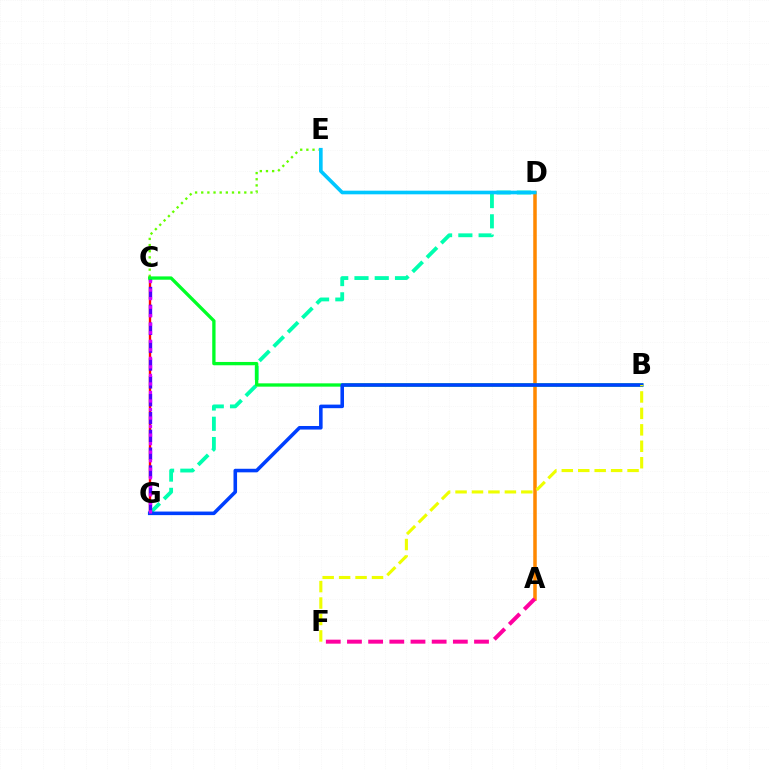{('D', 'G'): [{'color': '#00ffaf', 'line_style': 'dashed', 'thickness': 2.75}], ('A', 'D'): [{'color': '#ff8800', 'line_style': 'solid', 'thickness': 2.53}], ('C', 'E'): [{'color': '#66ff00', 'line_style': 'dotted', 'thickness': 1.67}], ('C', 'G'): [{'color': '#ff0000', 'line_style': 'solid', 'thickness': 1.71}, {'color': '#4f00ff', 'line_style': 'dashed', 'thickness': 2.42}, {'color': '#d600ff', 'line_style': 'dotted', 'thickness': 2.32}], ('B', 'C'): [{'color': '#00ff27', 'line_style': 'solid', 'thickness': 2.39}], ('B', 'G'): [{'color': '#003fff', 'line_style': 'solid', 'thickness': 2.57}], ('D', 'E'): [{'color': '#00c7ff', 'line_style': 'solid', 'thickness': 2.62}], ('A', 'F'): [{'color': '#ff00a0', 'line_style': 'dashed', 'thickness': 2.88}], ('B', 'F'): [{'color': '#eeff00', 'line_style': 'dashed', 'thickness': 2.23}]}